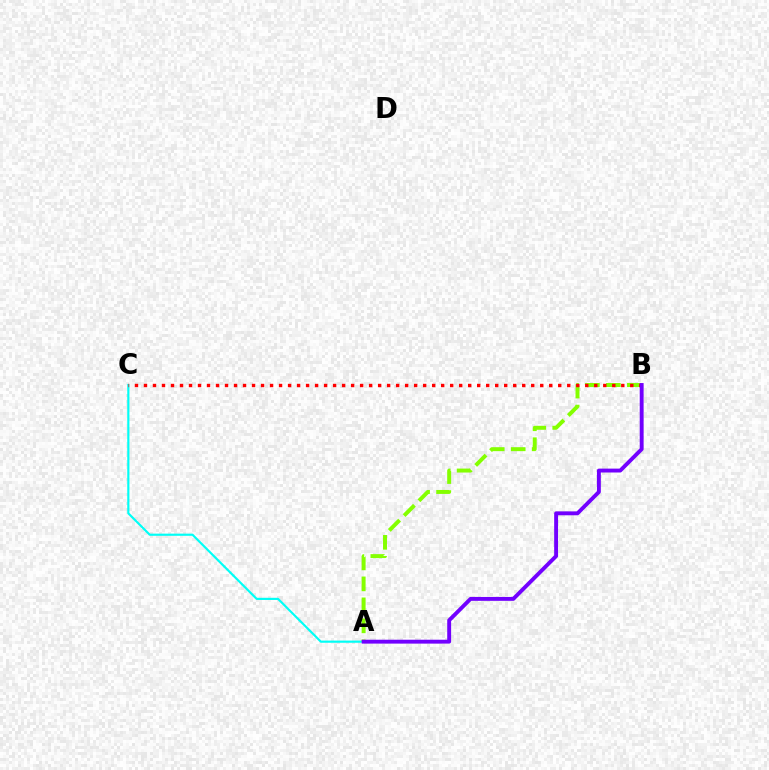{('A', 'C'): [{'color': '#00fff6', 'line_style': 'solid', 'thickness': 1.56}], ('A', 'B'): [{'color': '#84ff00', 'line_style': 'dashed', 'thickness': 2.85}, {'color': '#7200ff', 'line_style': 'solid', 'thickness': 2.8}], ('B', 'C'): [{'color': '#ff0000', 'line_style': 'dotted', 'thickness': 2.45}]}